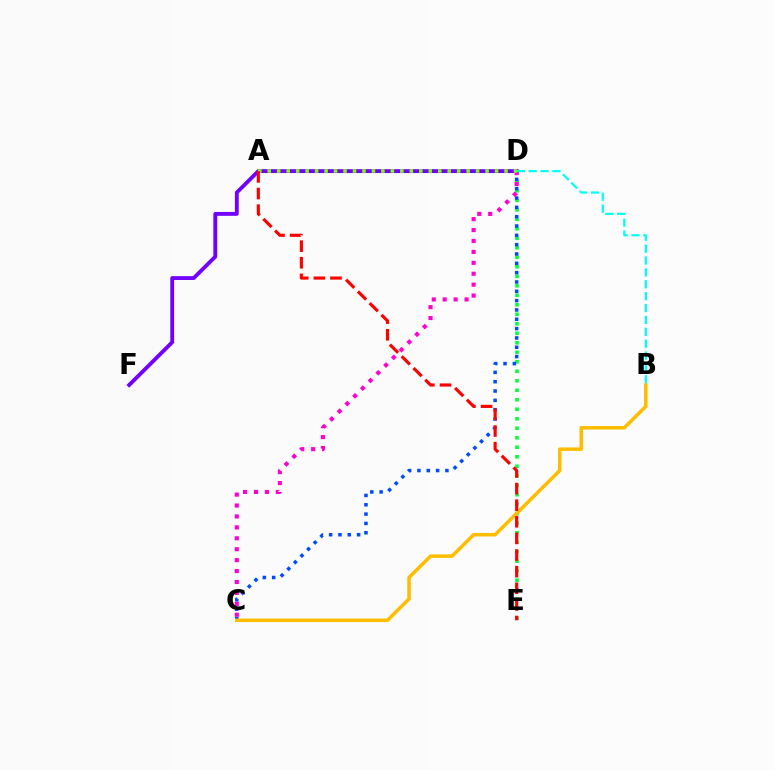{('D', 'E'): [{'color': '#00ff39', 'line_style': 'dotted', 'thickness': 2.58}], ('C', 'D'): [{'color': '#004bff', 'line_style': 'dotted', 'thickness': 2.53}, {'color': '#ff00cf', 'line_style': 'dotted', 'thickness': 2.97}], ('D', 'F'): [{'color': '#7200ff', 'line_style': 'solid', 'thickness': 2.78}], ('B', 'C'): [{'color': '#ffbd00', 'line_style': 'solid', 'thickness': 2.54}], ('B', 'D'): [{'color': '#00fff6', 'line_style': 'dashed', 'thickness': 1.61}], ('A', 'D'): [{'color': '#84ff00', 'line_style': 'dotted', 'thickness': 2.57}], ('A', 'E'): [{'color': '#ff0000', 'line_style': 'dashed', 'thickness': 2.26}]}